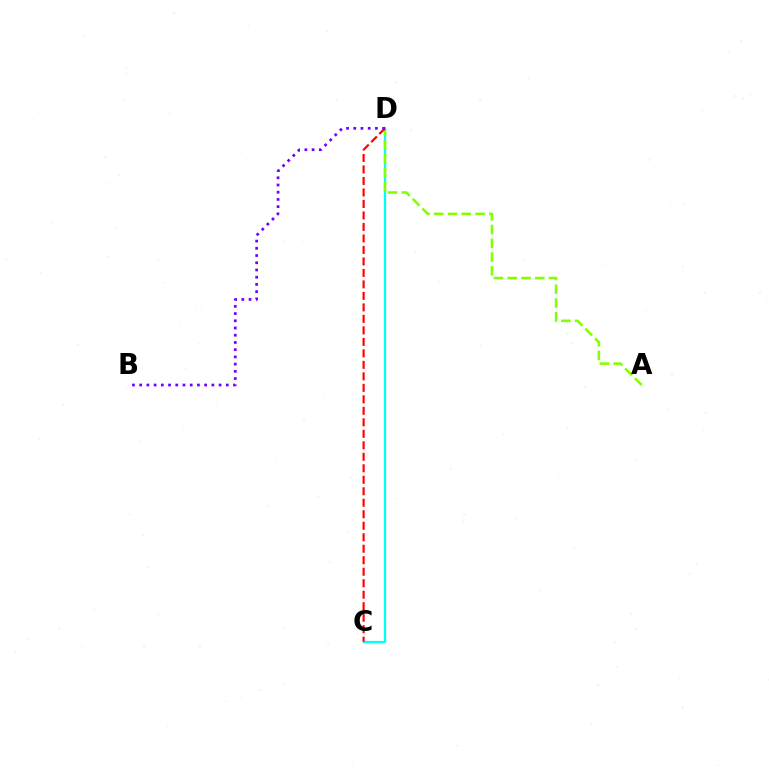{('C', 'D'): [{'color': '#00fff6', 'line_style': 'solid', 'thickness': 1.6}, {'color': '#ff0000', 'line_style': 'dashed', 'thickness': 1.56}], ('A', 'D'): [{'color': '#84ff00', 'line_style': 'dashed', 'thickness': 1.87}], ('B', 'D'): [{'color': '#7200ff', 'line_style': 'dotted', 'thickness': 1.96}]}